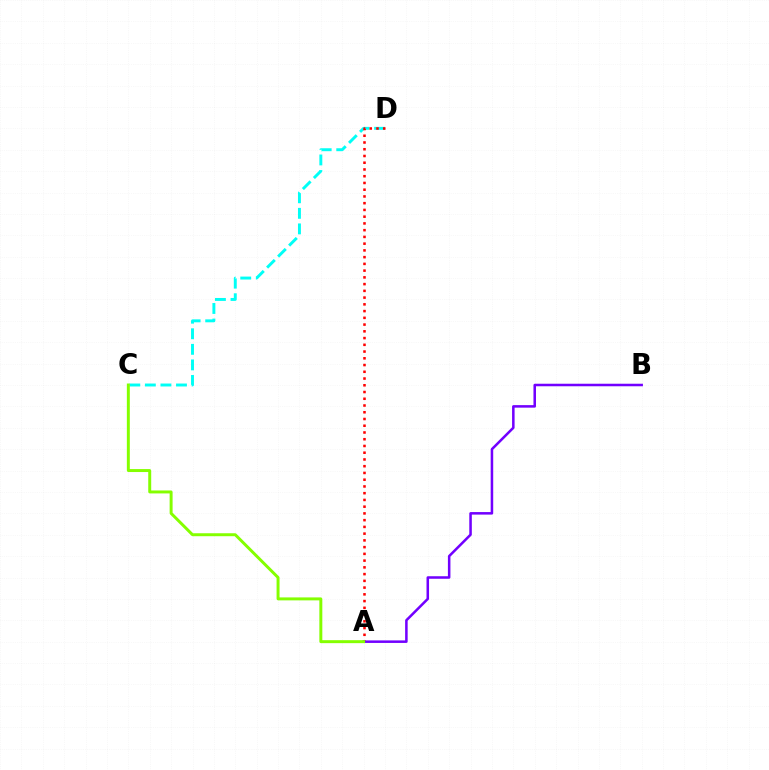{('C', 'D'): [{'color': '#00fff6', 'line_style': 'dashed', 'thickness': 2.11}], ('A', 'D'): [{'color': '#ff0000', 'line_style': 'dotted', 'thickness': 1.83}], ('A', 'B'): [{'color': '#7200ff', 'line_style': 'solid', 'thickness': 1.82}], ('A', 'C'): [{'color': '#84ff00', 'line_style': 'solid', 'thickness': 2.13}]}